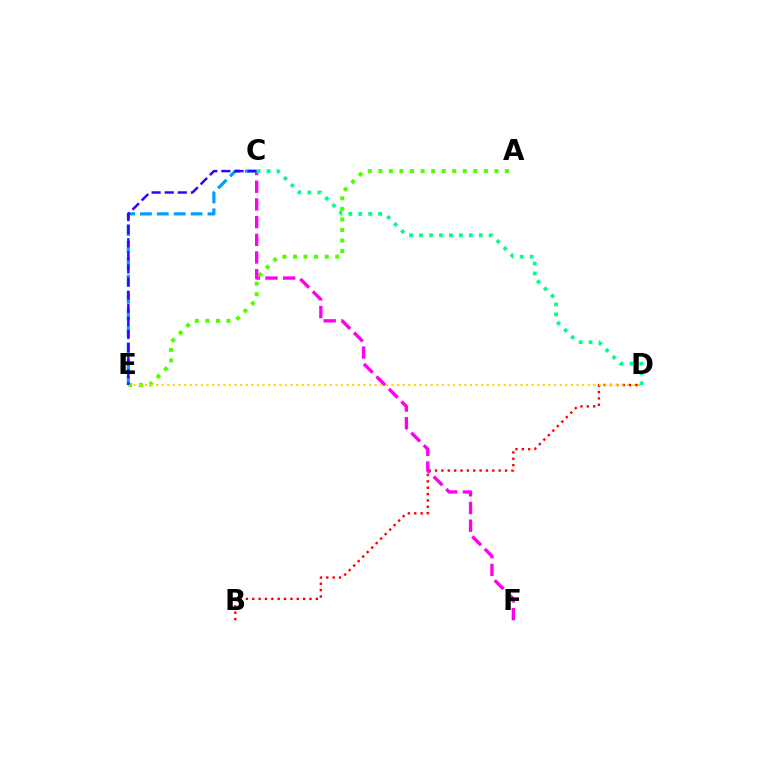{('B', 'D'): [{'color': '#ff0000', 'line_style': 'dotted', 'thickness': 1.73}], ('A', 'E'): [{'color': '#4fff00', 'line_style': 'dotted', 'thickness': 2.87}], ('C', 'F'): [{'color': '#ff00ed', 'line_style': 'dashed', 'thickness': 2.4}], ('C', 'E'): [{'color': '#009eff', 'line_style': 'dashed', 'thickness': 2.29}, {'color': '#3700ff', 'line_style': 'dashed', 'thickness': 1.78}], ('D', 'E'): [{'color': '#ffd500', 'line_style': 'dotted', 'thickness': 1.52}], ('C', 'D'): [{'color': '#00ff86', 'line_style': 'dotted', 'thickness': 2.7}]}